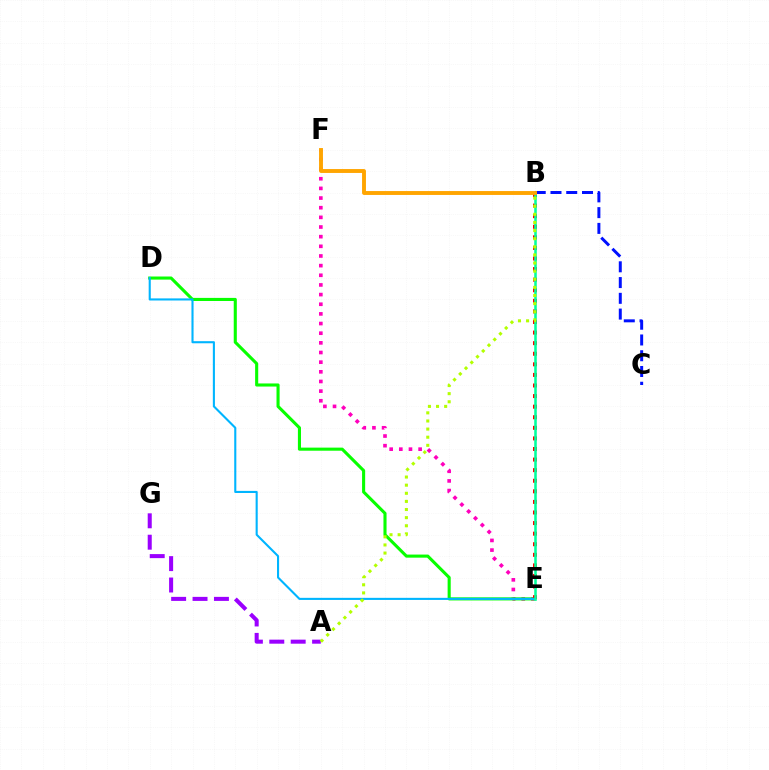{('E', 'F'): [{'color': '#ff00bd', 'line_style': 'dotted', 'thickness': 2.62}], ('D', 'E'): [{'color': '#08ff00', 'line_style': 'solid', 'thickness': 2.23}, {'color': '#00b5ff', 'line_style': 'solid', 'thickness': 1.51}], ('B', 'E'): [{'color': '#ff0000', 'line_style': 'dotted', 'thickness': 2.88}, {'color': '#00ff9d', 'line_style': 'solid', 'thickness': 1.84}], ('A', 'G'): [{'color': '#9b00ff', 'line_style': 'dashed', 'thickness': 2.91}], ('B', 'C'): [{'color': '#0010ff', 'line_style': 'dashed', 'thickness': 2.14}], ('B', 'F'): [{'color': '#ffa500', 'line_style': 'solid', 'thickness': 2.8}], ('A', 'B'): [{'color': '#b3ff00', 'line_style': 'dotted', 'thickness': 2.21}]}